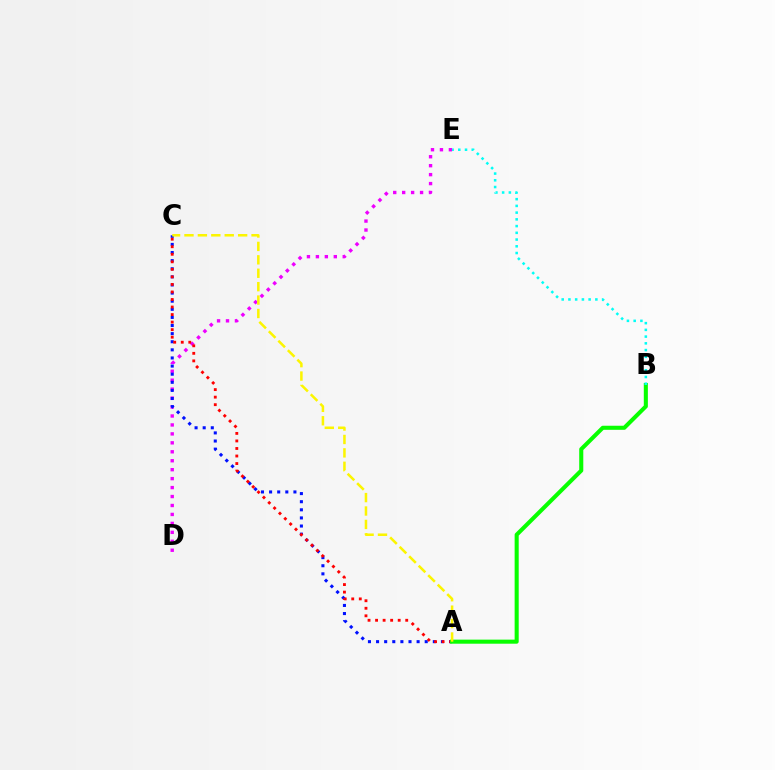{('D', 'E'): [{'color': '#ee00ff', 'line_style': 'dotted', 'thickness': 2.43}], ('A', 'C'): [{'color': '#0010ff', 'line_style': 'dotted', 'thickness': 2.2}, {'color': '#ff0000', 'line_style': 'dotted', 'thickness': 2.05}, {'color': '#fcf500', 'line_style': 'dashed', 'thickness': 1.82}], ('A', 'B'): [{'color': '#08ff00', 'line_style': 'solid', 'thickness': 2.93}], ('B', 'E'): [{'color': '#00fff6', 'line_style': 'dotted', 'thickness': 1.83}]}